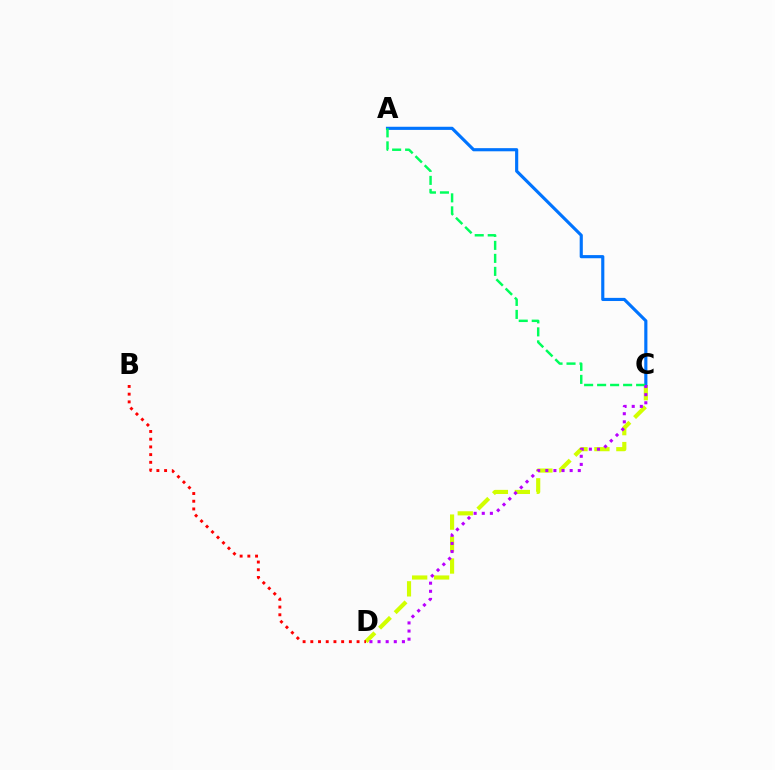{('C', 'D'): [{'color': '#d1ff00', 'line_style': 'dashed', 'thickness': 2.98}, {'color': '#b900ff', 'line_style': 'dotted', 'thickness': 2.21}], ('A', 'C'): [{'color': '#0074ff', 'line_style': 'solid', 'thickness': 2.26}, {'color': '#00ff5c', 'line_style': 'dashed', 'thickness': 1.77}], ('B', 'D'): [{'color': '#ff0000', 'line_style': 'dotted', 'thickness': 2.1}]}